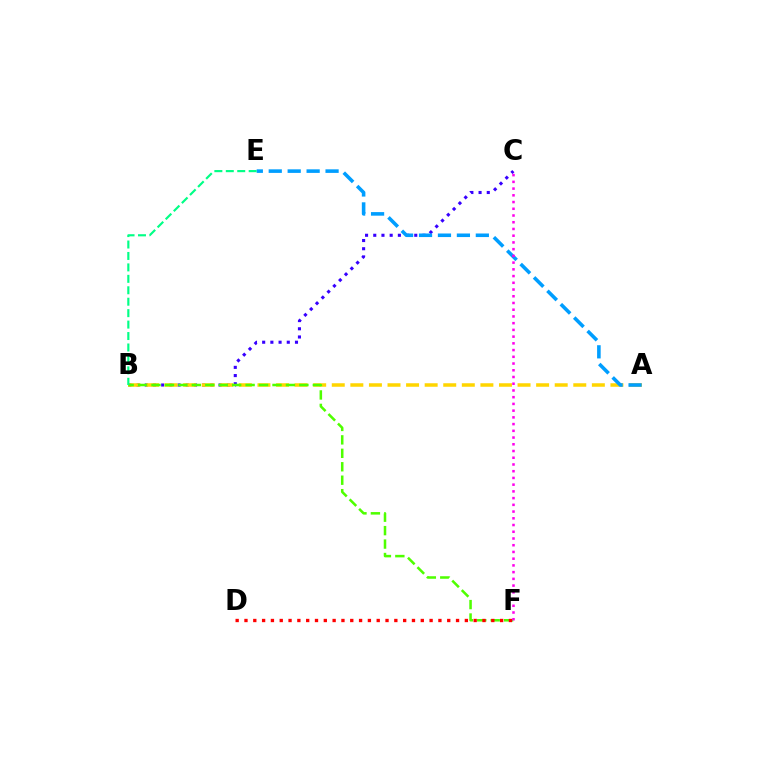{('B', 'C'): [{'color': '#3700ff', 'line_style': 'dotted', 'thickness': 2.23}], ('A', 'B'): [{'color': '#ffd500', 'line_style': 'dashed', 'thickness': 2.52}], ('A', 'E'): [{'color': '#009eff', 'line_style': 'dashed', 'thickness': 2.57}], ('B', 'F'): [{'color': '#4fff00', 'line_style': 'dashed', 'thickness': 1.83}], ('D', 'F'): [{'color': '#ff0000', 'line_style': 'dotted', 'thickness': 2.4}], ('C', 'F'): [{'color': '#ff00ed', 'line_style': 'dotted', 'thickness': 1.83}], ('B', 'E'): [{'color': '#00ff86', 'line_style': 'dashed', 'thickness': 1.55}]}